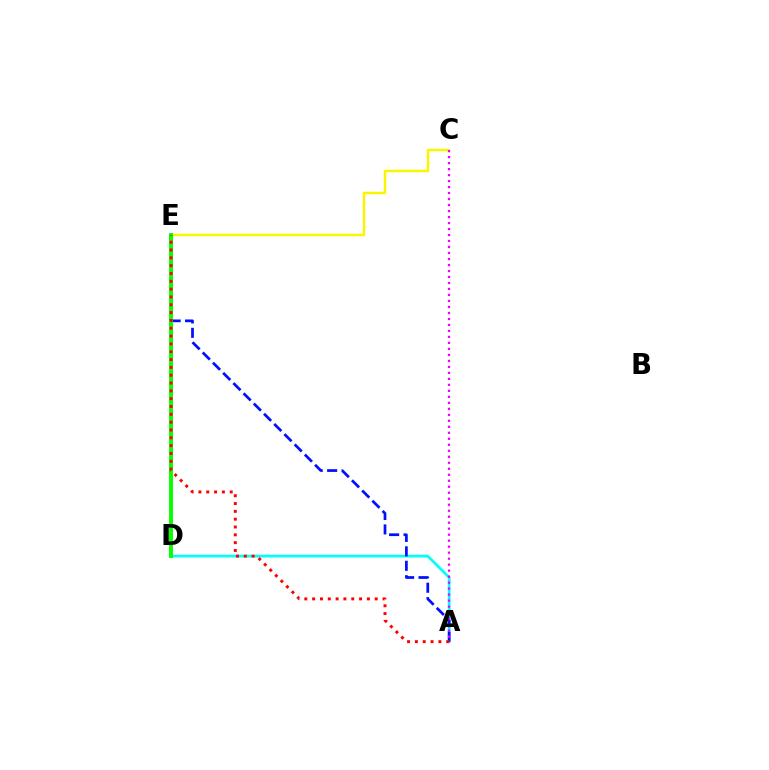{('A', 'D'): [{'color': '#00fff6', 'line_style': 'solid', 'thickness': 1.96}], ('A', 'E'): [{'color': '#0010ff', 'line_style': 'dashed', 'thickness': 1.96}, {'color': '#ff0000', 'line_style': 'dotted', 'thickness': 2.13}], ('C', 'E'): [{'color': '#fcf500', 'line_style': 'solid', 'thickness': 1.8}], ('D', 'E'): [{'color': '#08ff00', 'line_style': 'solid', 'thickness': 2.85}], ('A', 'C'): [{'color': '#ee00ff', 'line_style': 'dotted', 'thickness': 1.63}]}